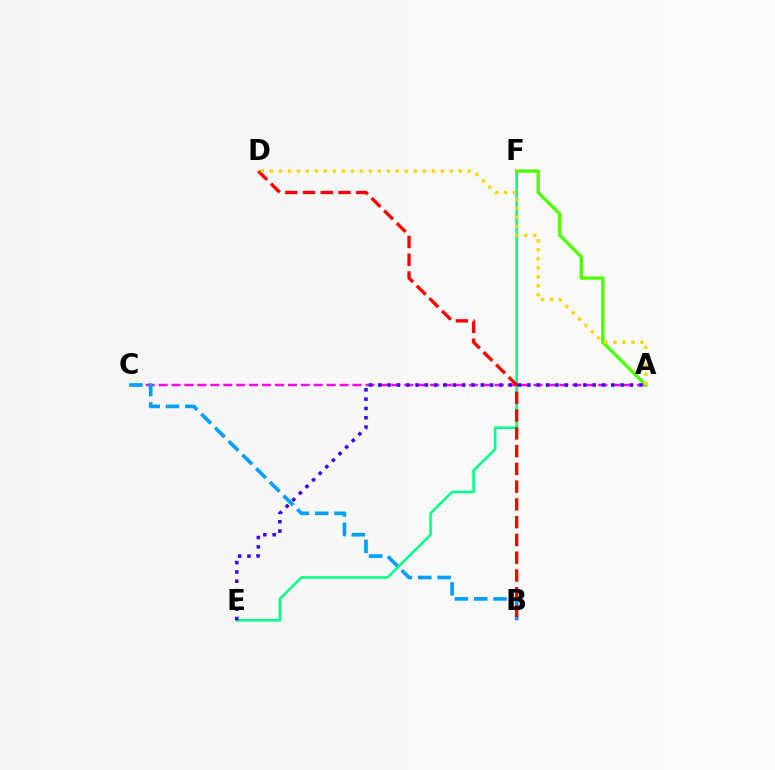{('A', 'C'): [{'color': '#ff00ed', 'line_style': 'dashed', 'thickness': 1.76}], ('E', 'F'): [{'color': '#00ff86', 'line_style': 'solid', 'thickness': 1.86}], ('B', 'C'): [{'color': '#009eff', 'line_style': 'dashed', 'thickness': 2.63}], ('A', 'F'): [{'color': '#4fff00', 'line_style': 'solid', 'thickness': 2.43}], ('B', 'D'): [{'color': '#ff0000', 'line_style': 'dashed', 'thickness': 2.41}], ('A', 'E'): [{'color': '#3700ff', 'line_style': 'dotted', 'thickness': 2.53}], ('A', 'D'): [{'color': '#ffd500', 'line_style': 'dotted', 'thickness': 2.45}]}